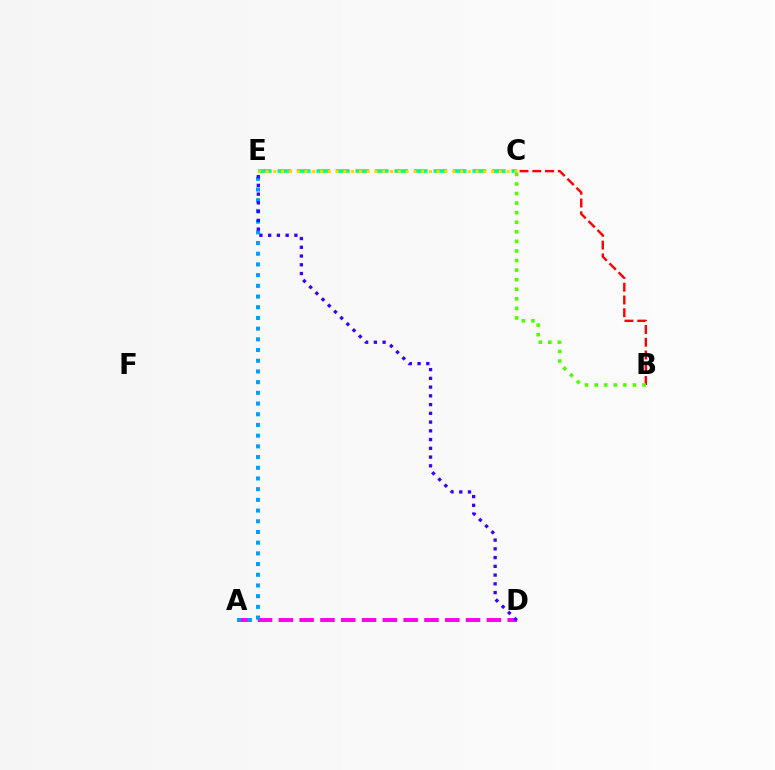{('B', 'C'): [{'color': '#ff0000', 'line_style': 'dashed', 'thickness': 1.73}, {'color': '#4fff00', 'line_style': 'dotted', 'thickness': 2.6}], ('C', 'E'): [{'color': '#00ff86', 'line_style': 'dashed', 'thickness': 2.65}, {'color': '#ffd500', 'line_style': 'dotted', 'thickness': 2.11}], ('A', 'D'): [{'color': '#ff00ed', 'line_style': 'dashed', 'thickness': 2.83}], ('A', 'E'): [{'color': '#009eff', 'line_style': 'dotted', 'thickness': 2.91}], ('D', 'E'): [{'color': '#3700ff', 'line_style': 'dotted', 'thickness': 2.38}]}